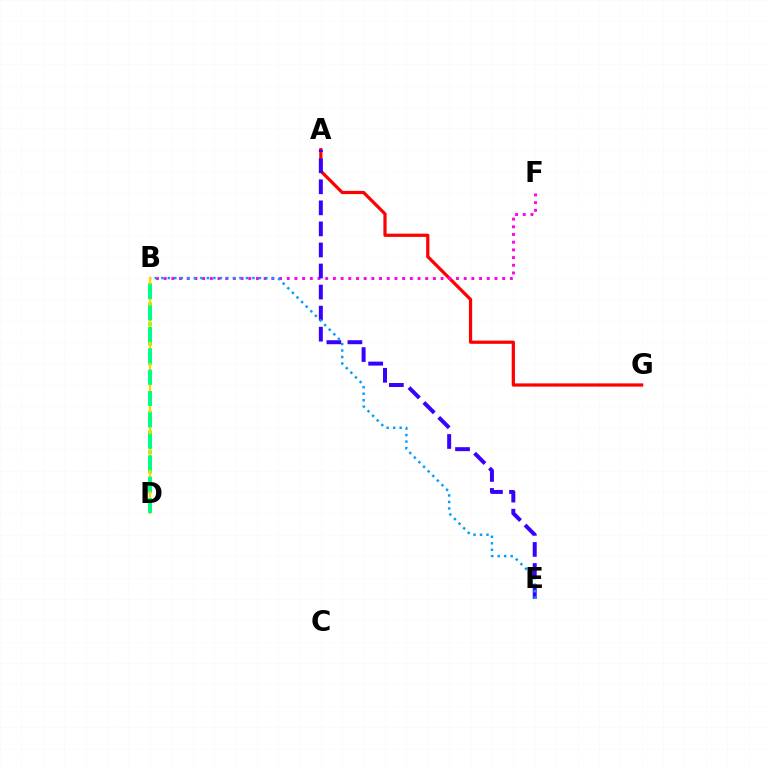{('A', 'G'): [{'color': '#ff0000', 'line_style': 'solid', 'thickness': 2.32}], ('B', 'F'): [{'color': '#ff00ed', 'line_style': 'dotted', 'thickness': 2.09}], ('A', 'E'): [{'color': '#3700ff', 'line_style': 'dashed', 'thickness': 2.86}], ('B', 'D'): [{'color': '#4fff00', 'line_style': 'dotted', 'thickness': 2.68}, {'color': '#ffd500', 'line_style': 'solid', 'thickness': 1.69}, {'color': '#00ff86', 'line_style': 'dashed', 'thickness': 2.91}], ('B', 'E'): [{'color': '#009eff', 'line_style': 'dotted', 'thickness': 1.77}]}